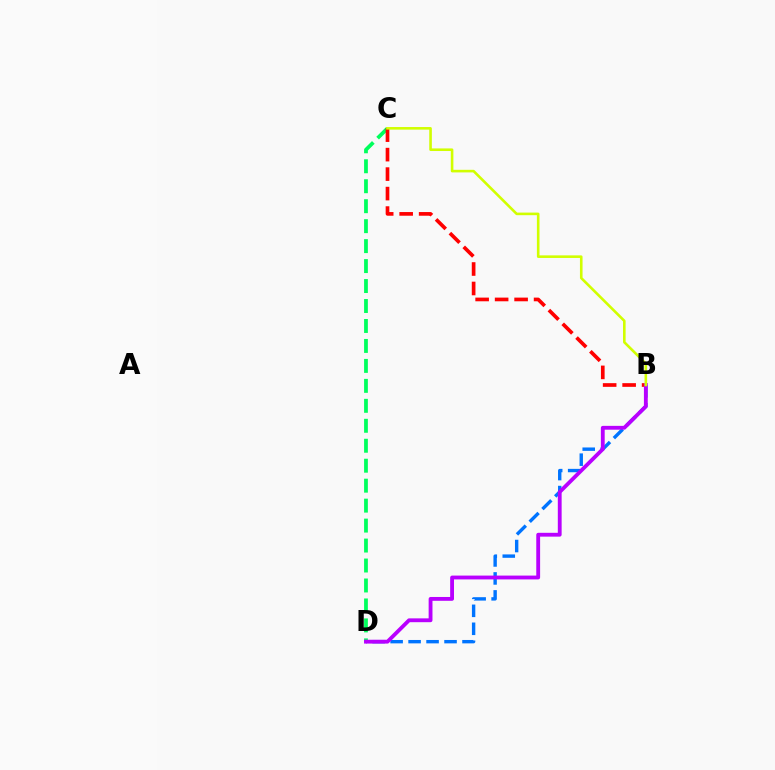{('B', 'D'): [{'color': '#0074ff', 'line_style': 'dashed', 'thickness': 2.44}, {'color': '#b900ff', 'line_style': 'solid', 'thickness': 2.76}], ('C', 'D'): [{'color': '#00ff5c', 'line_style': 'dashed', 'thickness': 2.71}], ('B', 'C'): [{'color': '#ff0000', 'line_style': 'dashed', 'thickness': 2.65}, {'color': '#d1ff00', 'line_style': 'solid', 'thickness': 1.87}]}